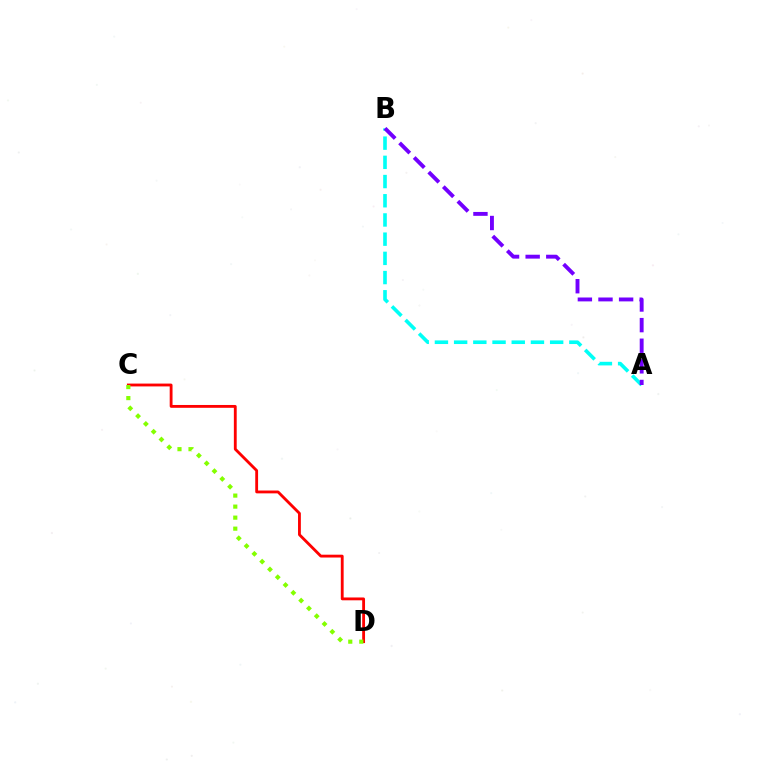{('A', 'B'): [{'color': '#00fff6', 'line_style': 'dashed', 'thickness': 2.61}, {'color': '#7200ff', 'line_style': 'dashed', 'thickness': 2.8}], ('C', 'D'): [{'color': '#ff0000', 'line_style': 'solid', 'thickness': 2.04}, {'color': '#84ff00', 'line_style': 'dotted', 'thickness': 2.99}]}